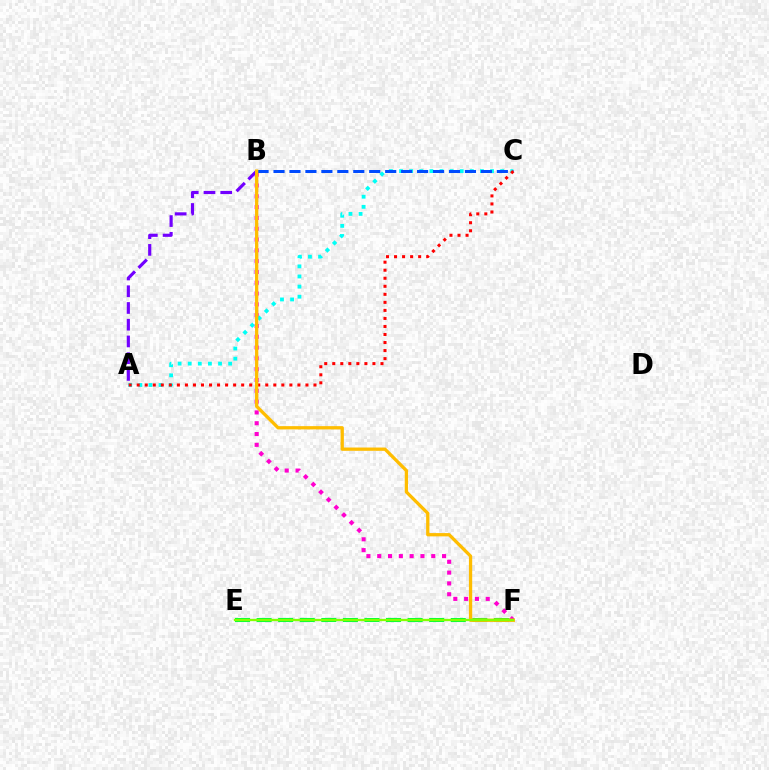{('B', 'F'): [{'color': '#ff00cf', 'line_style': 'dotted', 'thickness': 2.94}, {'color': '#ffbd00', 'line_style': 'solid', 'thickness': 2.36}], ('A', 'B'): [{'color': '#7200ff', 'line_style': 'dashed', 'thickness': 2.27}], ('A', 'C'): [{'color': '#00fff6', 'line_style': 'dotted', 'thickness': 2.75}, {'color': '#ff0000', 'line_style': 'dotted', 'thickness': 2.18}], ('B', 'C'): [{'color': '#004bff', 'line_style': 'dashed', 'thickness': 2.17}], ('E', 'F'): [{'color': '#00ff39', 'line_style': 'dashed', 'thickness': 2.93}, {'color': '#84ff00', 'line_style': 'solid', 'thickness': 1.67}]}